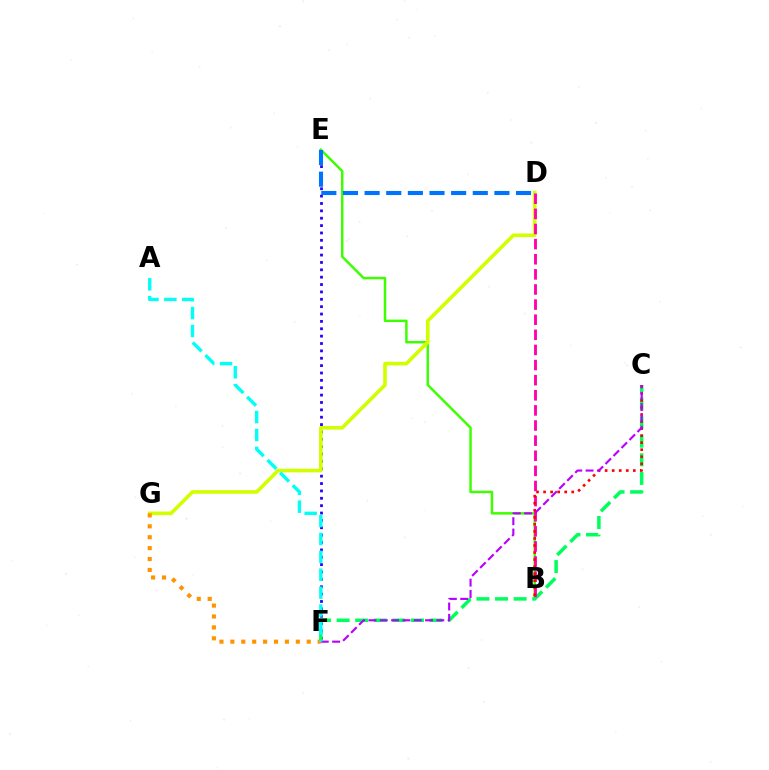{('E', 'F'): [{'color': '#2500ff', 'line_style': 'dotted', 'thickness': 2.0}], ('B', 'E'): [{'color': '#3dff00', 'line_style': 'solid', 'thickness': 1.78}], ('C', 'F'): [{'color': '#00ff5c', 'line_style': 'dashed', 'thickness': 2.53}, {'color': '#b900ff', 'line_style': 'dashed', 'thickness': 1.54}], ('D', 'G'): [{'color': '#d1ff00', 'line_style': 'solid', 'thickness': 2.6}], ('F', 'G'): [{'color': '#ff9400', 'line_style': 'dotted', 'thickness': 2.96}], ('B', 'D'): [{'color': '#ff00ac', 'line_style': 'dashed', 'thickness': 2.05}], ('B', 'C'): [{'color': '#ff0000', 'line_style': 'dotted', 'thickness': 1.91}], ('D', 'E'): [{'color': '#0074ff', 'line_style': 'dashed', 'thickness': 2.94}], ('A', 'F'): [{'color': '#00fff6', 'line_style': 'dashed', 'thickness': 2.43}]}